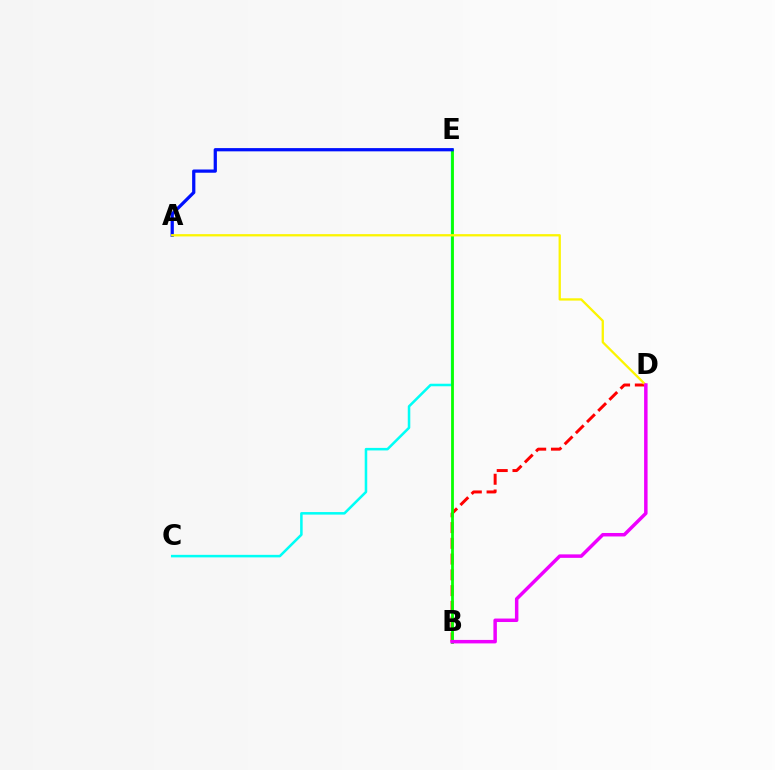{('C', 'E'): [{'color': '#00fff6', 'line_style': 'solid', 'thickness': 1.83}], ('B', 'D'): [{'color': '#ff0000', 'line_style': 'dashed', 'thickness': 2.14}, {'color': '#ee00ff', 'line_style': 'solid', 'thickness': 2.51}], ('B', 'E'): [{'color': '#08ff00', 'line_style': 'solid', 'thickness': 2.01}], ('A', 'E'): [{'color': '#0010ff', 'line_style': 'solid', 'thickness': 2.33}], ('A', 'D'): [{'color': '#fcf500', 'line_style': 'solid', 'thickness': 1.65}]}